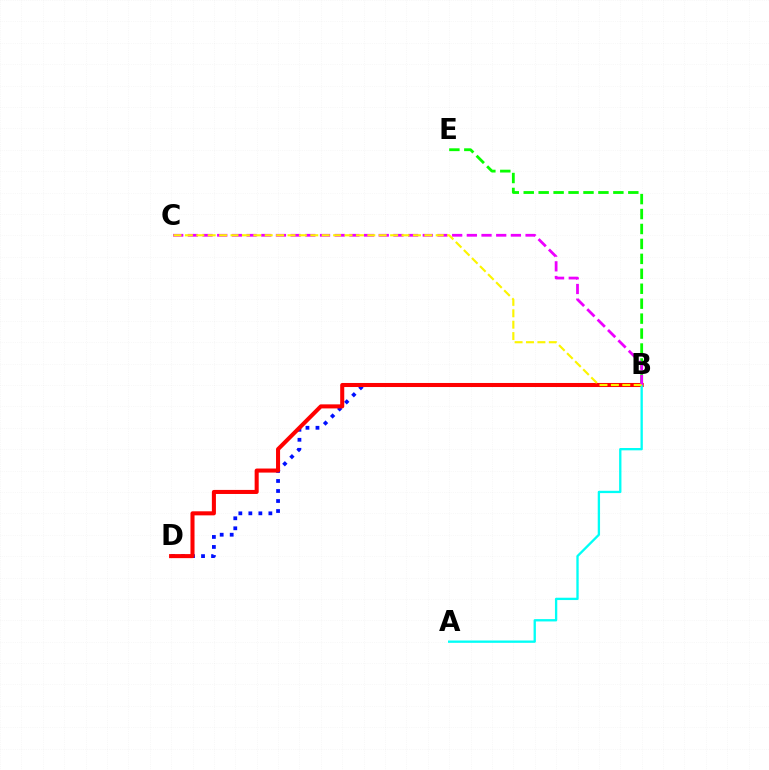{('B', 'D'): [{'color': '#0010ff', 'line_style': 'dotted', 'thickness': 2.72}, {'color': '#ff0000', 'line_style': 'solid', 'thickness': 2.92}], ('A', 'B'): [{'color': '#00fff6', 'line_style': 'solid', 'thickness': 1.67}], ('B', 'E'): [{'color': '#08ff00', 'line_style': 'dashed', 'thickness': 2.03}], ('B', 'C'): [{'color': '#ee00ff', 'line_style': 'dashed', 'thickness': 1.99}, {'color': '#fcf500', 'line_style': 'dashed', 'thickness': 1.55}]}